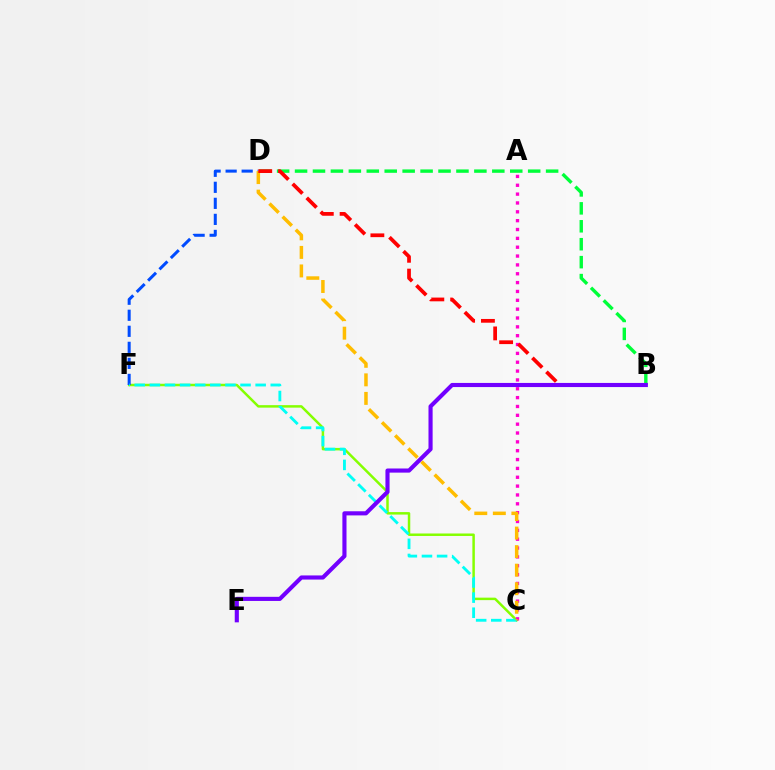{('C', 'F'): [{'color': '#84ff00', 'line_style': 'solid', 'thickness': 1.78}, {'color': '#00fff6', 'line_style': 'dashed', 'thickness': 2.05}], ('B', 'D'): [{'color': '#00ff39', 'line_style': 'dashed', 'thickness': 2.44}, {'color': '#ff0000', 'line_style': 'dashed', 'thickness': 2.69}], ('A', 'C'): [{'color': '#ff00cf', 'line_style': 'dotted', 'thickness': 2.4}], ('D', 'F'): [{'color': '#004bff', 'line_style': 'dashed', 'thickness': 2.18}], ('C', 'D'): [{'color': '#ffbd00', 'line_style': 'dashed', 'thickness': 2.52}], ('B', 'E'): [{'color': '#7200ff', 'line_style': 'solid', 'thickness': 2.97}]}